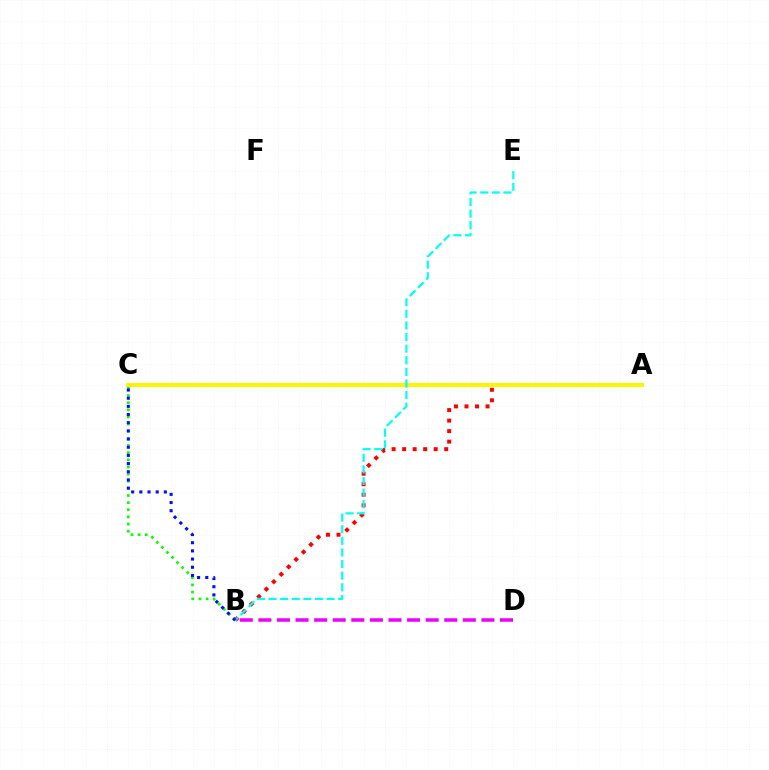{('B', 'D'): [{'color': '#ee00ff', 'line_style': 'dashed', 'thickness': 2.53}], ('A', 'B'): [{'color': '#ff0000', 'line_style': 'dotted', 'thickness': 2.86}], ('B', 'C'): [{'color': '#08ff00', 'line_style': 'dotted', 'thickness': 1.94}, {'color': '#0010ff', 'line_style': 'dotted', 'thickness': 2.22}], ('A', 'C'): [{'color': '#fcf500', 'line_style': 'solid', 'thickness': 2.88}], ('B', 'E'): [{'color': '#00fff6', 'line_style': 'dashed', 'thickness': 1.58}]}